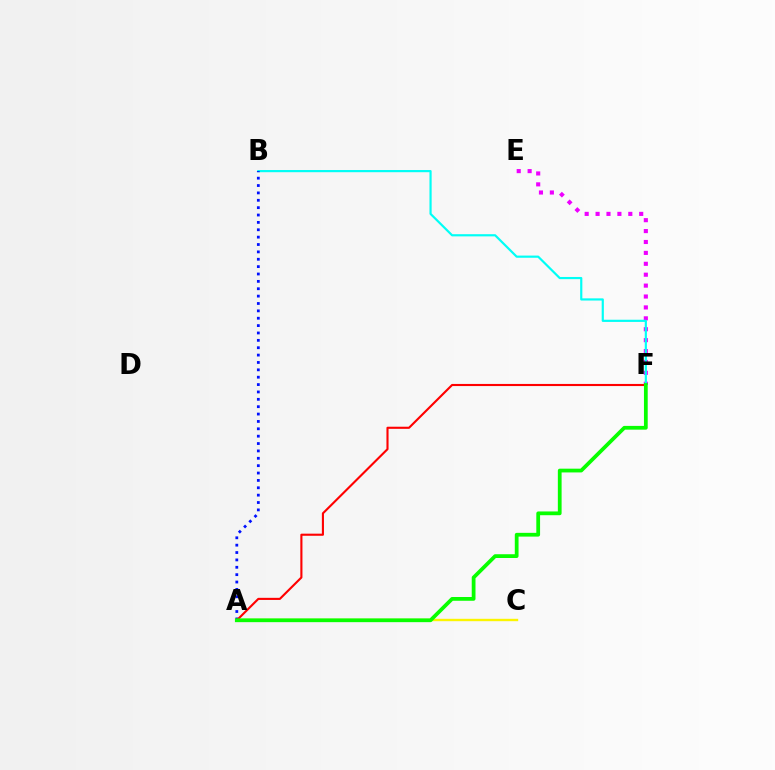{('A', 'C'): [{'color': '#fcf500', 'line_style': 'solid', 'thickness': 1.72}], ('E', 'F'): [{'color': '#ee00ff', 'line_style': 'dotted', 'thickness': 2.96}], ('B', 'F'): [{'color': '#00fff6', 'line_style': 'solid', 'thickness': 1.57}], ('A', 'B'): [{'color': '#0010ff', 'line_style': 'dotted', 'thickness': 2.0}], ('A', 'F'): [{'color': '#ff0000', 'line_style': 'solid', 'thickness': 1.52}, {'color': '#08ff00', 'line_style': 'solid', 'thickness': 2.71}]}